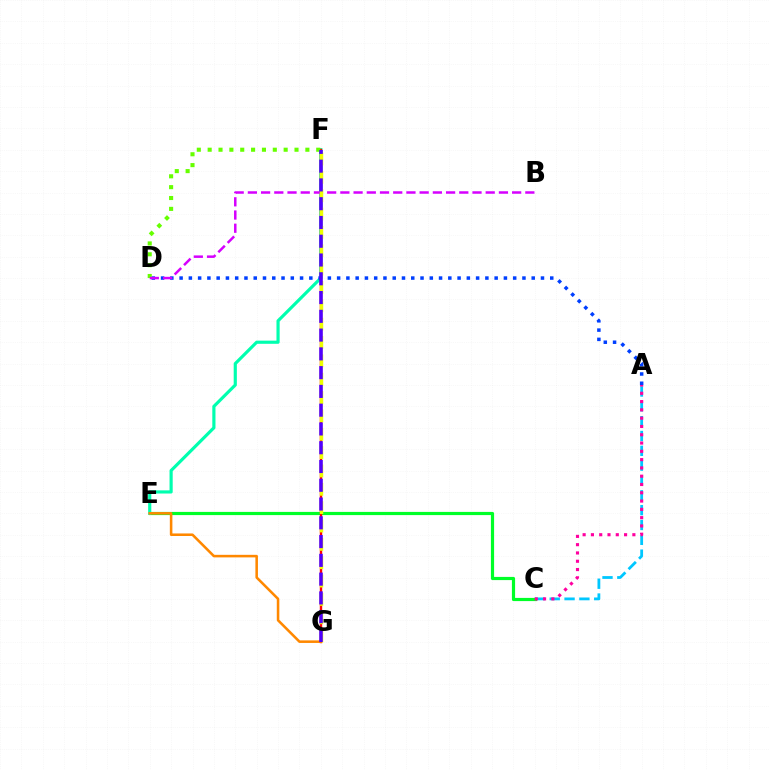{('A', 'C'): [{'color': '#00c7ff', 'line_style': 'dashed', 'thickness': 2.01}, {'color': '#ff00a0', 'line_style': 'dotted', 'thickness': 2.25}], ('C', 'E'): [{'color': '#00ff27', 'line_style': 'solid', 'thickness': 2.3}], ('E', 'F'): [{'color': '#00ffaf', 'line_style': 'solid', 'thickness': 2.28}], ('E', 'G'): [{'color': '#ff8800', 'line_style': 'solid', 'thickness': 1.84}], ('F', 'G'): [{'color': '#ff0000', 'line_style': 'solid', 'thickness': 1.73}, {'color': '#eeff00', 'line_style': 'dashed', 'thickness': 2.49}, {'color': '#4f00ff', 'line_style': 'dashed', 'thickness': 2.55}], ('A', 'D'): [{'color': '#003fff', 'line_style': 'dotted', 'thickness': 2.52}], ('D', 'F'): [{'color': '#66ff00', 'line_style': 'dotted', 'thickness': 2.95}], ('B', 'D'): [{'color': '#d600ff', 'line_style': 'dashed', 'thickness': 1.79}]}